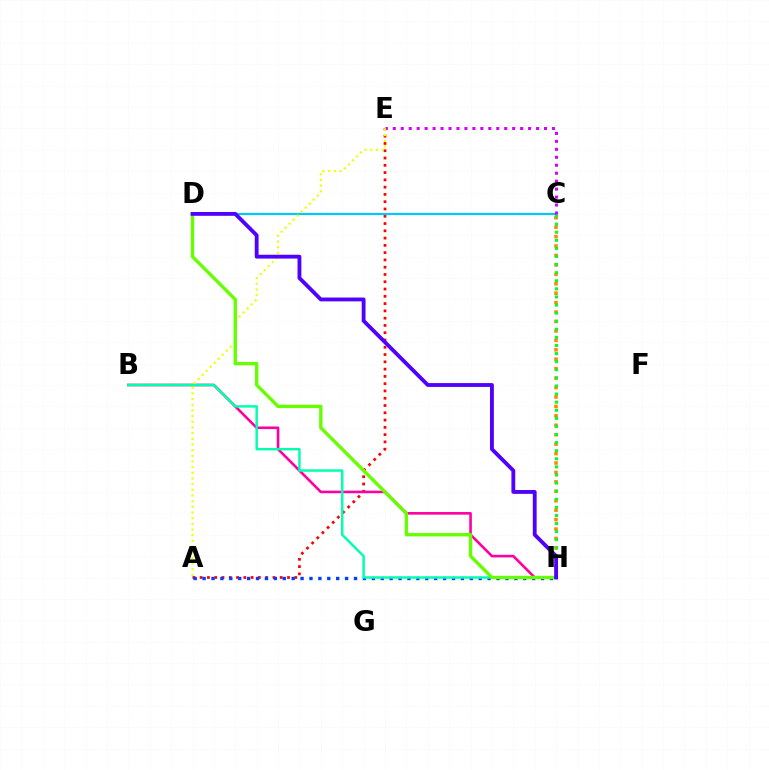{('A', 'E'): [{'color': '#ff0000', 'line_style': 'dotted', 'thickness': 1.98}, {'color': '#eeff00', 'line_style': 'dotted', 'thickness': 1.54}], ('A', 'H'): [{'color': '#003fff', 'line_style': 'dotted', 'thickness': 2.42}], ('B', 'H'): [{'color': '#ff00a0', 'line_style': 'solid', 'thickness': 1.88}, {'color': '#00ffaf', 'line_style': 'solid', 'thickness': 1.77}], ('C', 'D'): [{'color': '#00c7ff', 'line_style': 'solid', 'thickness': 1.57}], ('C', 'H'): [{'color': '#ff8800', 'line_style': 'dotted', 'thickness': 2.56}, {'color': '#00ff27', 'line_style': 'dotted', 'thickness': 2.2}], ('C', 'E'): [{'color': '#d600ff', 'line_style': 'dotted', 'thickness': 2.16}], ('D', 'H'): [{'color': '#66ff00', 'line_style': 'solid', 'thickness': 2.42}, {'color': '#4f00ff', 'line_style': 'solid', 'thickness': 2.76}]}